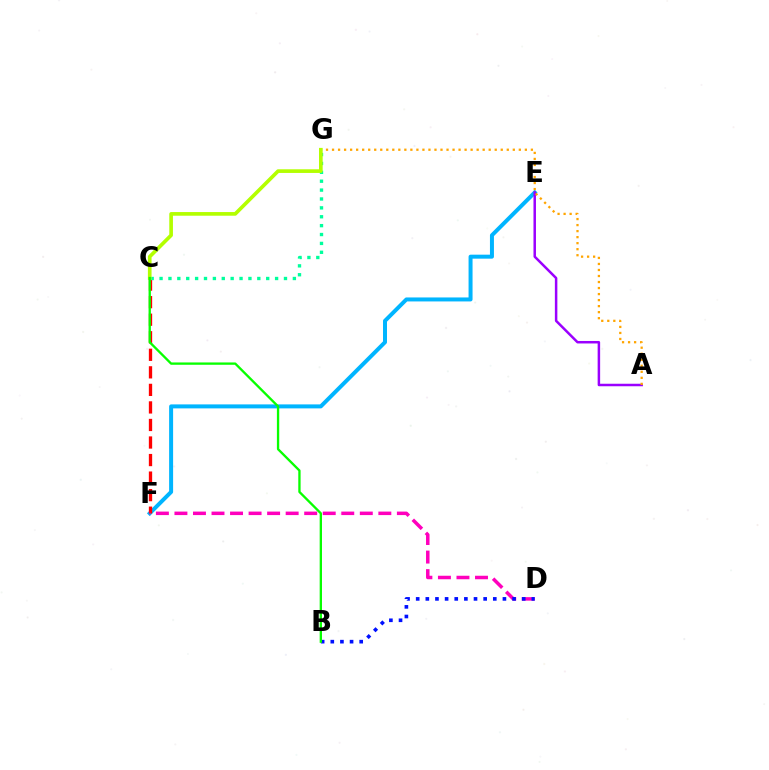{('E', 'F'): [{'color': '#00b5ff', 'line_style': 'solid', 'thickness': 2.87}], ('A', 'E'): [{'color': '#9b00ff', 'line_style': 'solid', 'thickness': 1.8}], ('C', 'F'): [{'color': '#ff0000', 'line_style': 'dashed', 'thickness': 2.38}], ('C', 'G'): [{'color': '#00ff9d', 'line_style': 'dotted', 'thickness': 2.41}, {'color': '#b3ff00', 'line_style': 'solid', 'thickness': 2.64}], ('D', 'F'): [{'color': '#ff00bd', 'line_style': 'dashed', 'thickness': 2.52}], ('A', 'G'): [{'color': '#ffa500', 'line_style': 'dotted', 'thickness': 1.64}], ('B', 'D'): [{'color': '#0010ff', 'line_style': 'dotted', 'thickness': 2.62}], ('B', 'C'): [{'color': '#08ff00', 'line_style': 'solid', 'thickness': 1.67}]}